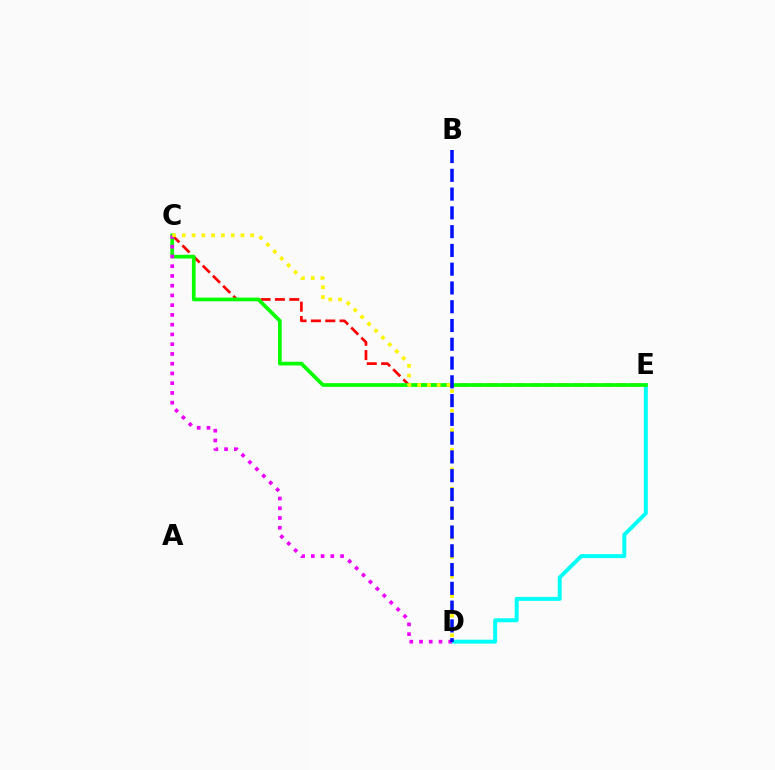{('C', 'E'): [{'color': '#ff0000', 'line_style': 'dashed', 'thickness': 1.95}, {'color': '#08ff00', 'line_style': 'solid', 'thickness': 2.67}], ('D', 'E'): [{'color': '#00fff6', 'line_style': 'solid', 'thickness': 2.84}], ('C', 'D'): [{'color': '#ee00ff', 'line_style': 'dotted', 'thickness': 2.65}, {'color': '#fcf500', 'line_style': 'dotted', 'thickness': 2.65}], ('B', 'D'): [{'color': '#0010ff', 'line_style': 'dashed', 'thickness': 2.55}]}